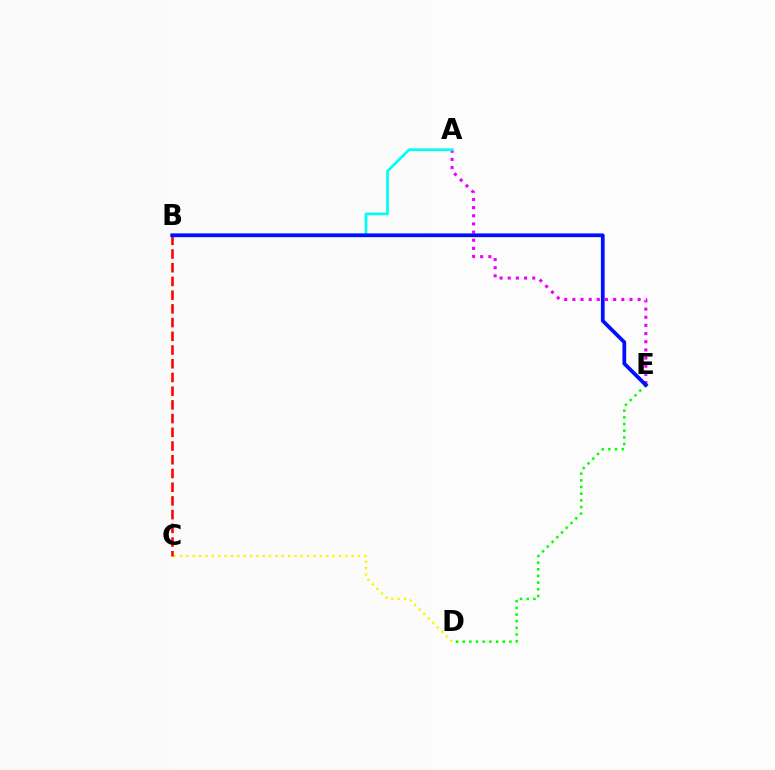{('C', 'D'): [{'color': '#fcf500', 'line_style': 'dotted', 'thickness': 1.73}], ('A', 'E'): [{'color': '#ee00ff', 'line_style': 'dotted', 'thickness': 2.22}], ('B', 'C'): [{'color': '#ff0000', 'line_style': 'dashed', 'thickness': 1.86}], ('A', 'B'): [{'color': '#00fff6', 'line_style': 'solid', 'thickness': 1.96}], ('D', 'E'): [{'color': '#08ff00', 'line_style': 'dotted', 'thickness': 1.81}], ('B', 'E'): [{'color': '#0010ff', 'line_style': 'solid', 'thickness': 2.71}]}